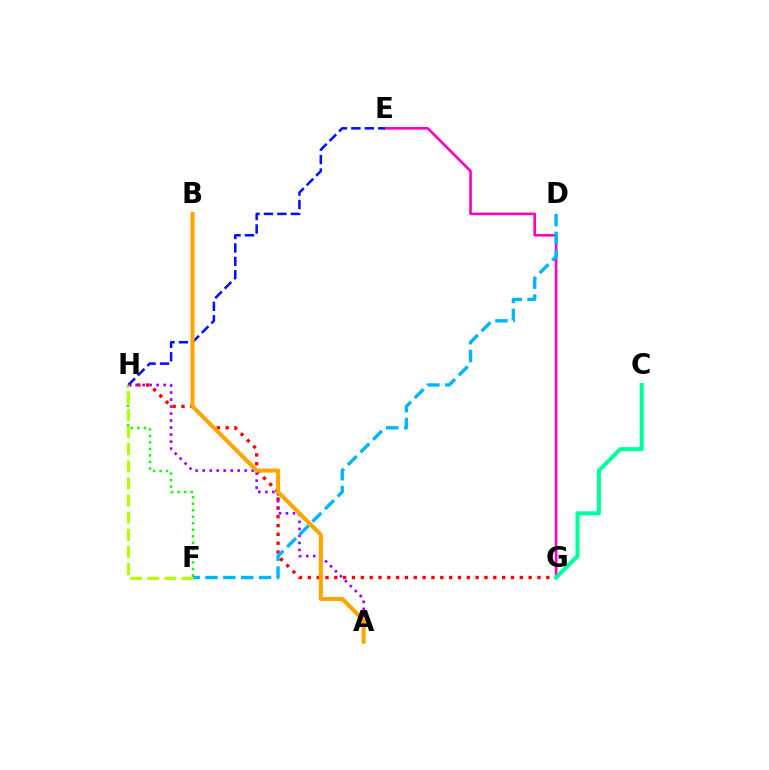{('G', 'H'): [{'color': '#ff0000', 'line_style': 'dotted', 'thickness': 2.4}], ('E', 'G'): [{'color': '#ff00bd', 'line_style': 'solid', 'thickness': 1.89}], ('C', 'G'): [{'color': '#00ff9d', 'line_style': 'solid', 'thickness': 2.91}], ('E', 'H'): [{'color': '#0010ff', 'line_style': 'dashed', 'thickness': 1.83}], ('F', 'H'): [{'color': '#08ff00', 'line_style': 'dotted', 'thickness': 1.77}, {'color': '#b3ff00', 'line_style': 'dashed', 'thickness': 2.33}], ('D', 'F'): [{'color': '#00b5ff', 'line_style': 'dashed', 'thickness': 2.43}], ('A', 'H'): [{'color': '#9b00ff', 'line_style': 'dotted', 'thickness': 1.9}], ('A', 'B'): [{'color': '#ffa500', 'line_style': 'solid', 'thickness': 2.93}]}